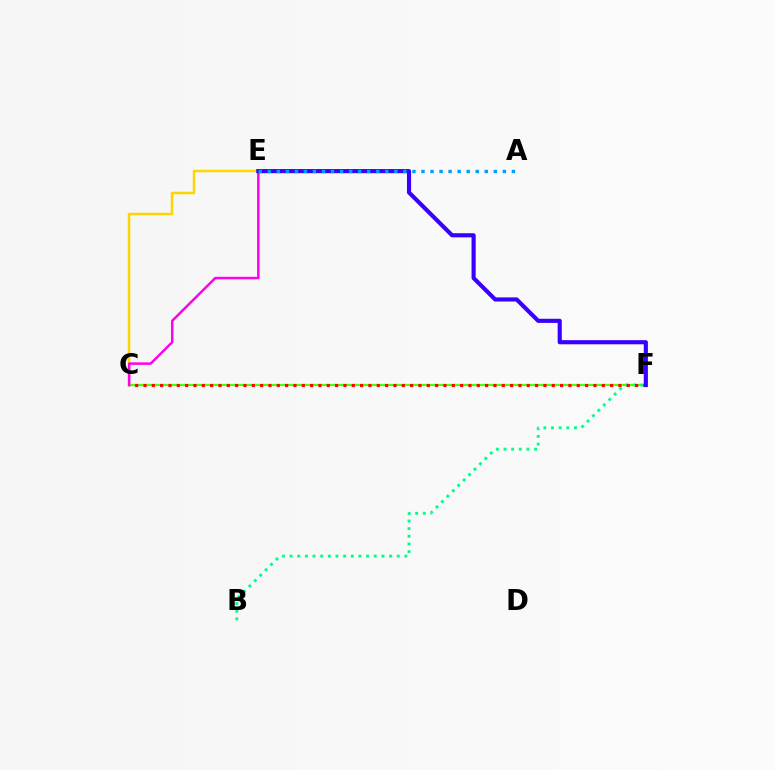{('C', 'E'): [{'color': '#ffd500', 'line_style': 'solid', 'thickness': 1.79}, {'color': '#ff00ed', 'line_style': 'solid', 'thickness': 1.8}], ('C', 'F'): [{'color': '#4fff00', 'line_style': 'solid', 'thickness': 1.6}, {'color': '#ff0000', 'line_style': 'dotted', 'thickness': 2.26}], ('B', 'F'): [{'color': '#00ff86', 'line_style': 'dotted', 'thickness': 2.08}], ('E', 'F'): [{'color': '#3700ff', 'line_style': 'solid', 'thickness': 2.98}], ('A', 'E'): [{'color': '#009eff', 'line_style': 'dotted', 'thickness': 2.46}]}